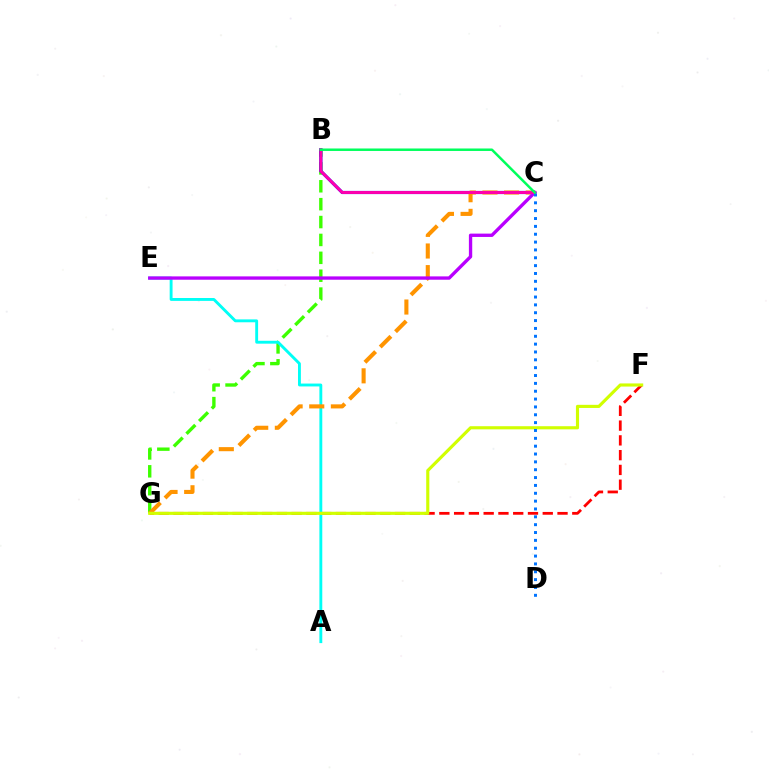{('B', 'G'): [{'color': '#3dff00', 'line_style': 'dashed', 'thickness': 2.43}], ('F', 'G'): [{'color': '#ff0000', 'line_style': 'dashed', 'thickness': 2.01}, {'color': '#d1ff00', 'line_style': 'solid', 'thickness': 2.26}], ('B', 'C'): [{'color': '#2500ff', 'line_style': 'solid', 'thickness': 2.28}, {'color': '#ff00ac', 'line_style': 'solid', 'thickness': 2.1}, {'color': '#00ff5c', 'line_style': 'solid', 'thickness': 1.79}], ('A', 'E'): [{'color': '#00fff6', 'line_style': 'solid', 'thickness': 2.07}], ('C', 'G'): [{'color': '#ff9400', 'line_style': 'dashed', 'thickness': 2.94}], ('C', 'E'): [{'color': '#b900ff', 'line_style': 'solid', 'thickness': 2.4}], ('C', 'D'): [{'color': '#0074ff', 'line_style': 'dotted', 'thickness': 2.13}]}